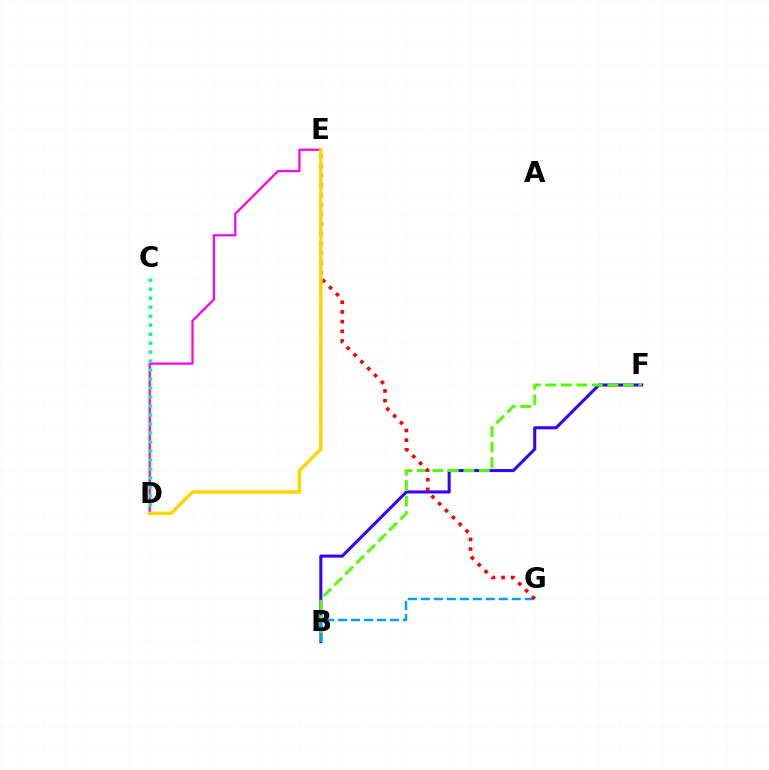{('D', 'E'): [{'color': '#ff00ed', 'line_style': 'solid', 'thickness': 1.62}, {'color': '#ffd500', 'line_style': 'solid', 'thickness': 2.53}], ('B', 'F'): [{'color': '#3700ff', 'line_style': 'solid', 'thickness': 2.2}, {'color': '#4fff00', 'line_style': 'dashed', 'thickness': 2.11}], ('C', 'D'): [{'color': '#00ff86', 'line_style': 'dotted', 'thickness': 2.44}], ('B', 'G'): [{'color': '#009eff', 'line_style': 'dashed', 'thickness': 1.76}], ('E', 'G'): [{'color': '#ff0000', 'line_style': 'dotted', 'thickness': 2.63}]}